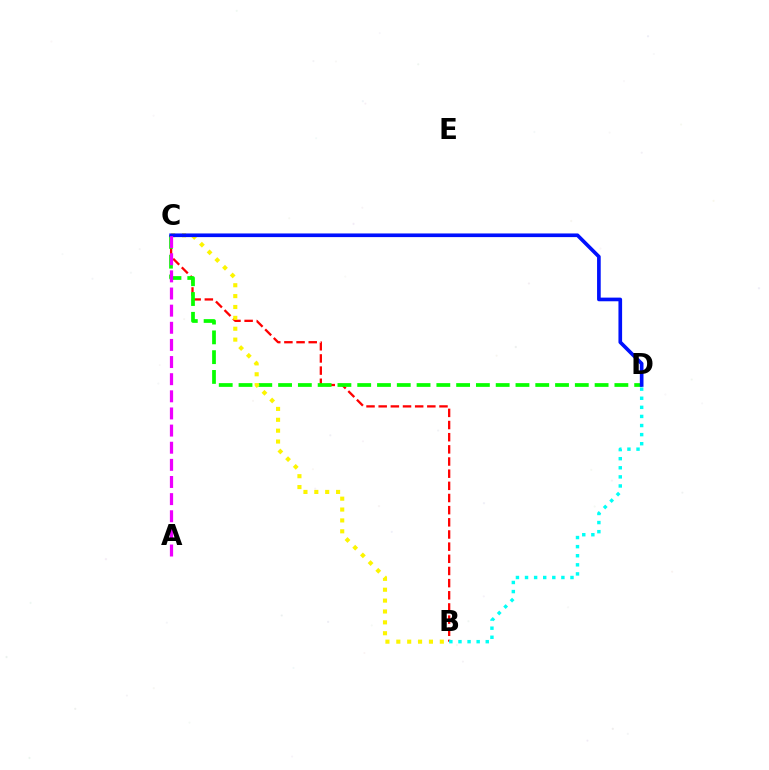{('B', 'C'): [{'color': '#ff0000', 'line_style': 'dashed', 'thickness': 1.65}, {'color': '#fcf500', 'line_style': 'dotted', 'thickness': 2.96}], ('C', 'D'): [{'color': '#08ff00', 'line_style': 'dashed', 'thickness': 2.69}, {'color': '#0010ff', 'line_style': 'solid', 'thickness': 2.63}], ('B', 'D'): [{'color': '#00fff6', 'line_style': 'dotted', 'thickness': 2.47}], ('A', 'C'): [{'color': '#ee00ff', 'line_style': 'dashed', 'thickness': 2.33}]}